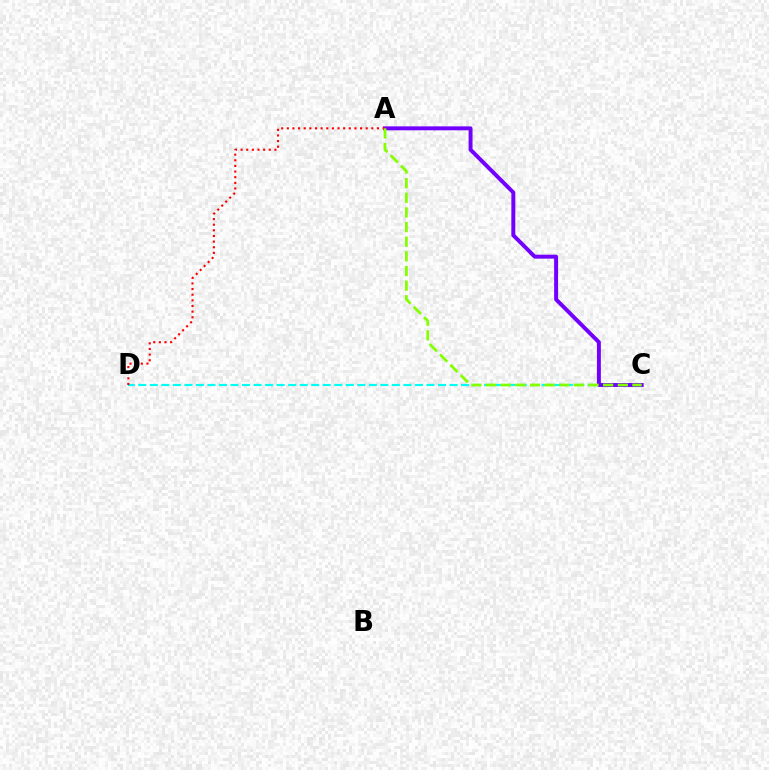{('C', 'D'): [{'color': '#00fff6', 'line_style': 'dashed', 'thickness': 1.57}], ('A', 'C'): [{'color': '#7200ff', 'line_style': 'solid', 'thickness': 2.84}, {'color': '#84ff00', 'line_style': 'dashed', 'thickness': 1.99}], ('A', 'D'): [{'color': '#ff0000', 'line_style': 'dotted', 'thickness': 1.53}]}